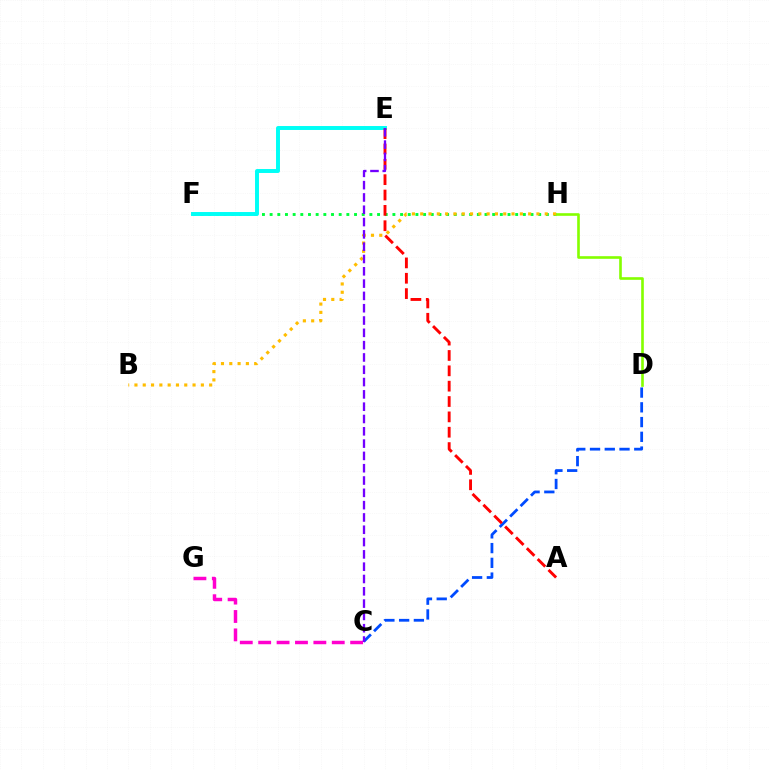{('F', 'H'): [{'color': '#00ff39', 'line_style': 'dotted', 'thickness': 2.08}], ('C', 'G'): [{'color': '#ff00cf', 'line_style': 'dashed', 'thickness': 2.5}], ('D', 'H'): [{'color': '#84ff00', 'line_style': 'solid', 'thickness': 1.9}], ('B', 'H'): [{'color': '#ffbd00', 'line_style': 'dotted', 'thickness': 2.26}], ('C', 'D'): [{'color': '#004bff', 'line_style': 'dashed', 'thickness': 2.0}], ('E', 'F'): [{'color': '#00fff6', 'line_style': 'solid', 'thickness': 2.84}], ('A', 'E'): [{'color': '#ff0000', 'line_style': 'dashed', 'thickness': 2.09}], ('C', 'E'): [{'color': '#7200ff', 'line_style': 'dashed', 'thickness': 1.67}]}